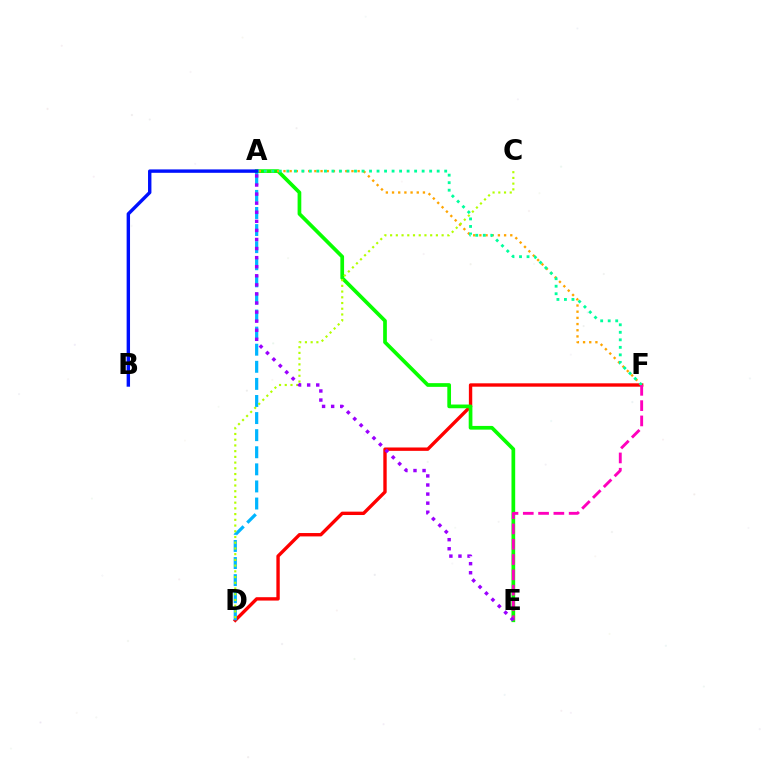{('D', 'F'): [{'color': '#ff0000', 'line_style': 'solid', 'thickness': 2.43}], ('A', 'E'): [{'color': '#08ff00', 'line_style': 'solid', 'thickness': 2.67}, {'color': '#9b00ff', 'line_style': 'dotted', 'thickness': 2.47}], ('A', 'D'): [{'color': '#00b5ff', 'line_style': 'dashed', 'thickness': 2.32}], ('A', 'F'): [{'color': '#ffa500', 'line_style': 'dotted', 'thickness': 1.68}, {'color': '#00ff9d', 'line_style': 'dotted', 'thickness': 2.04}], ('A', 'B'): [{'color': '#0010ff', 'line_style': 'solid', 'thickness': 2.45}], ('C', 'D'): [{'color': '#b3ff00', 'line_style': 'dotted', 'thickness': 1.56}], ('E', 'F'): [{'color': '#ff00bd', 'line_style': 'dashed', 'thickness': 2.08}]}